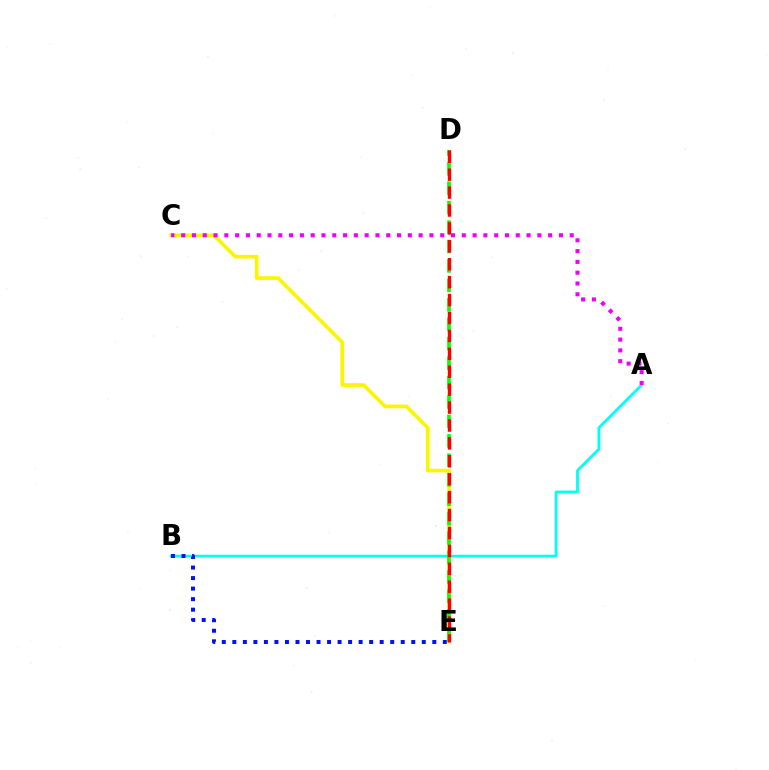{('C', 'E'): [{'color': '#fcf500', 'line_style': 'solid', 'thickness': 2.65}], ('A', 'B'): [{'color': '#00fff6', 'line_style': 'solid', 'thickness': 2.02}], ('D', 'E'): [{'color': '#08ff00', 'line_style': 'dashed', 'thickness': 2.64}, {'color': '#ff0000', 'line_style': 'dashed', 'thickness': 2.43}], ('B', 'E'): [{'color': '#0010ff', 'line_style': 'dotted', 'thickness': 2.86}], ('A', 'C'): [{'color': '#ee00ff', 'line_style': 'dotted', 'thickness': 2.93}]}